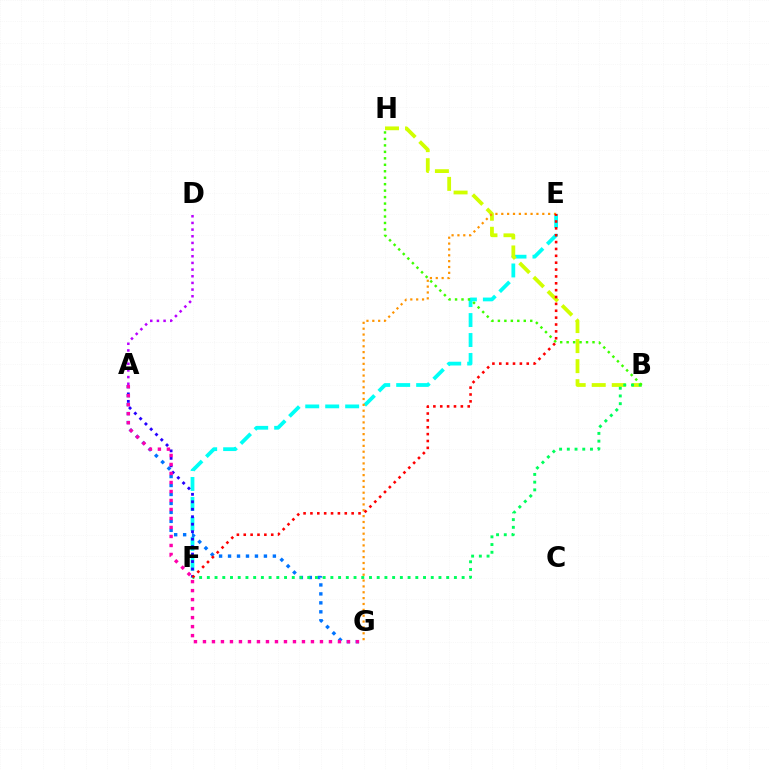{('E', 'F'): [{'color': '#00fff6', 'line_style': 'dashed', 'thickness': 2.71}, {'color': '#ff0000', 'line_style': 'dotted', 'thickness': 1.87}], ('B', 'H'): [{'color': '#d1ff00', 'line_style': 'dashed', 'thickness': 2.72}, {'color': '#3dff00', 'line_style': 'dotted', 'thickness': 1.76}], ('A', 'G'): [{'color': '#0074ff', 'line_style': 'dotted', 'thickness': 2.44}, {'color': '#ff00ac', 'line_style': 'dotted', 'thickness': 2.45}], ('A', 'F'): [{'color': '#2500ff', 'line_style': 'dotted', 'thickness': 2.03}], ('B', 'F'): [{'color': '#00ff5c', 'line_style': 'dotted', 'thickness': 2.1}], ('E', 'G'): [{'color': '#ff9400', 'line_style': 'dotted', 'thickness': 1.59}], ('A', 'D'): [{'color': '#b900ff', 'line_style': 'dotted', 'thickness': 1.81}]}